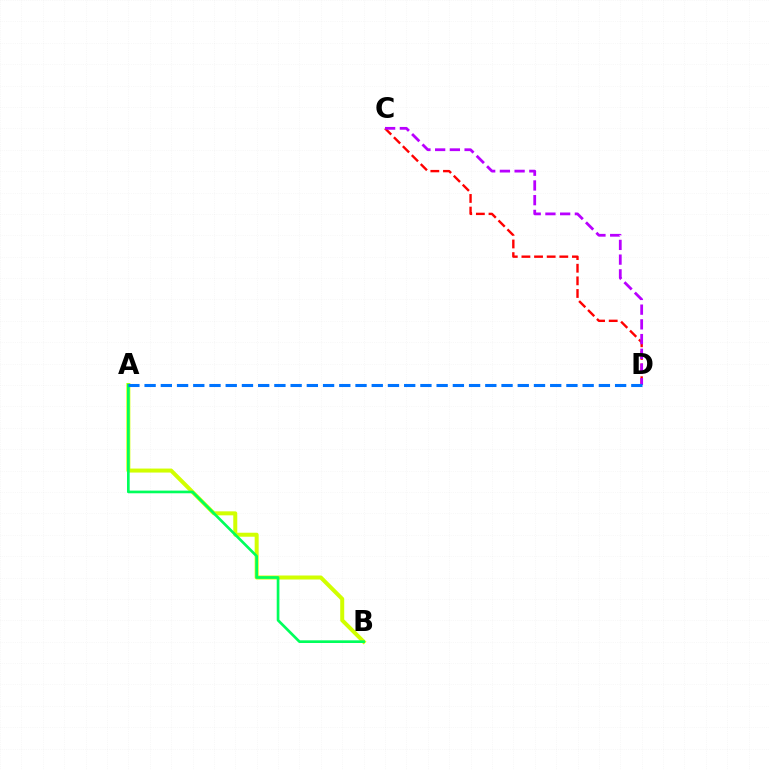{('C', 'D'): [{'color': '#ff0000', 'line_style': 'dashed', 'thickness': 1.72}, {'color': '#b900ff', 'line_style': 'dashed', 'thickness': 2.0}], ('A', 'B'): [{'color': '#d1ff00', 'line_style': 'solid', 'thickness': 2.88}, {'color': '#00ff5c', 'line_style': 'solid', 'thickness': 1.93}], ('A', 'D'): [{'color': '#0074ff', 'line_style': 'dashed', 'thickness': 2.2}]}